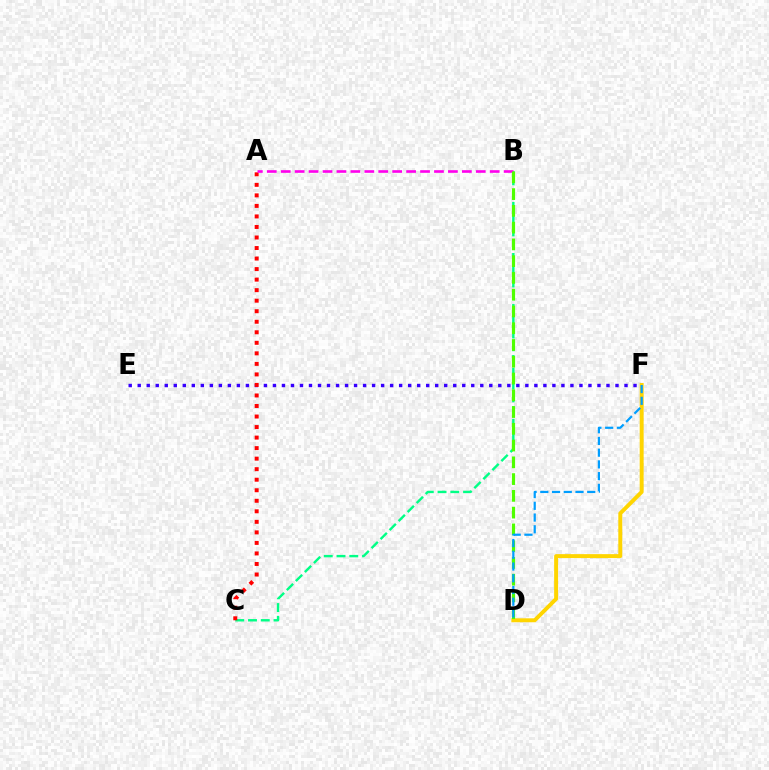{('B', 'C'): [{'color': '#00ff86', 'line_style': 'dashed', 'thickness': 1.73}], ('E', 'F'): [{'color': '#3700ff', 'line_style': 'dotted', 'thickness': 2.45}], ('A', 'C'): [{'color': '#ff0000', 'line_style': 'dotted', 'thickness': 2.86}], ('A', 'B'): [{'color': '#ff00ed', 'line_style': 'dashed', 'thickness': 1.89}], ('D', 'F'): [{'color': '#ffd500', 'line_style': 'solid', 'thickness': 2.84}, {'color': '#009eff', 'line_style': 'dashed', 'thickness': 1.59}], ('B', 'D'): [{'color': '#4fff00', 'line_style': 'dashed', 'thickness': 2.28}]}